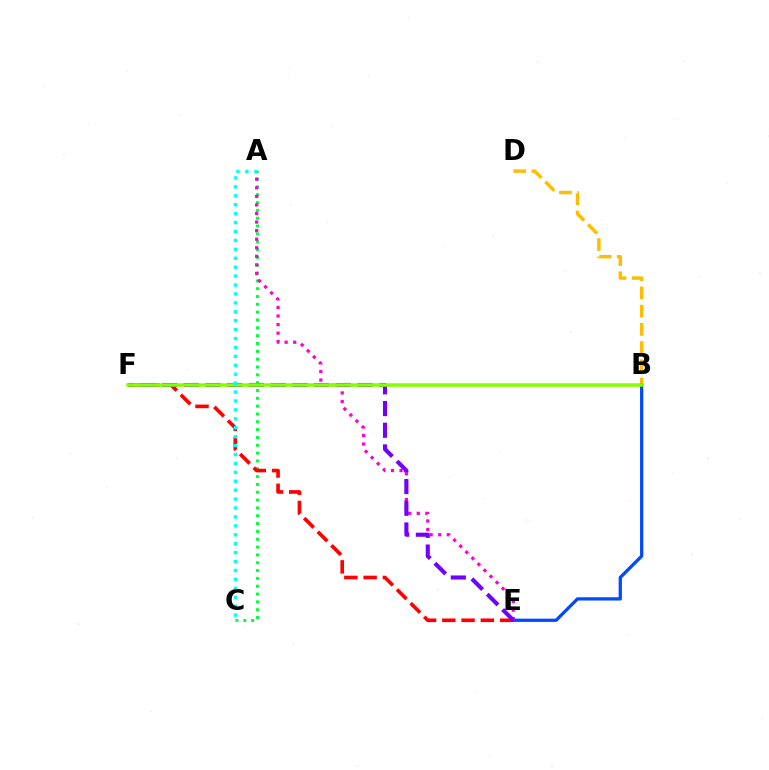{('A', 'C'): [{'color': '#00ff39', 'line_style': 'dotted', 'thickness': 2.13}, {'color': '#00fff6', 'line_style': 'dotted', 'thickness': 2.42}], ('B', 'D'): [{'color': '#ffbd00', 'line_style': 'dashed', 'thickness': 2.48}], ('B', 'E'): [{'color': '#004bff', 'line_style': 'solid', 'thickness': 2.35}], ('A', 'E'): [{'color': '#ff00cf', 'line_style': 'dotted', 'thickness': 2.33}], ('E', 'F'): [{'color': '#ff0000', 'line_style': 'dashed', 'thickness': 2.62}, {'color': '#7200ff', 'line_style': 'dashed', 'thickness': 2.95}], ('B', 'F'): [{'color': '#84ff00', 'line_style': 'solid', 'thickness': 2.54}]}